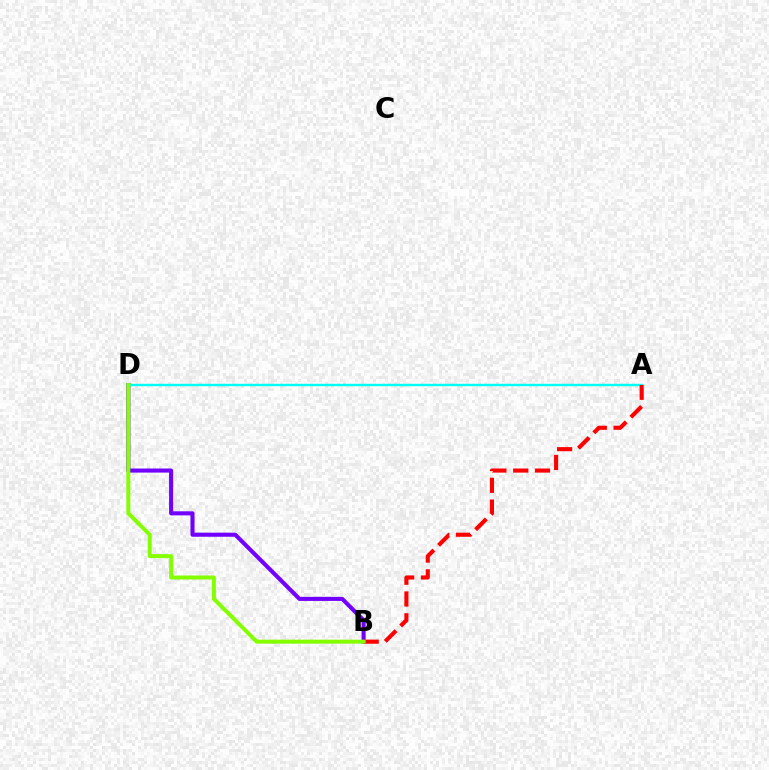{('B', 'D'): [{'color': '#7200ff', 'line_style': 'solid', 'thickness': 2.93}, {'color': '#84ff00', 'line_style': 'solid', 'thickness': 2.86}], ('A', 'D'): [{'color': '#00fff6', 'line_style': 'solid', 'thickness': 1.72}], ('A', 'B'): [{'color': '#ff0000', 'line_style': 'dashed', 'thickness': 2.96}]}